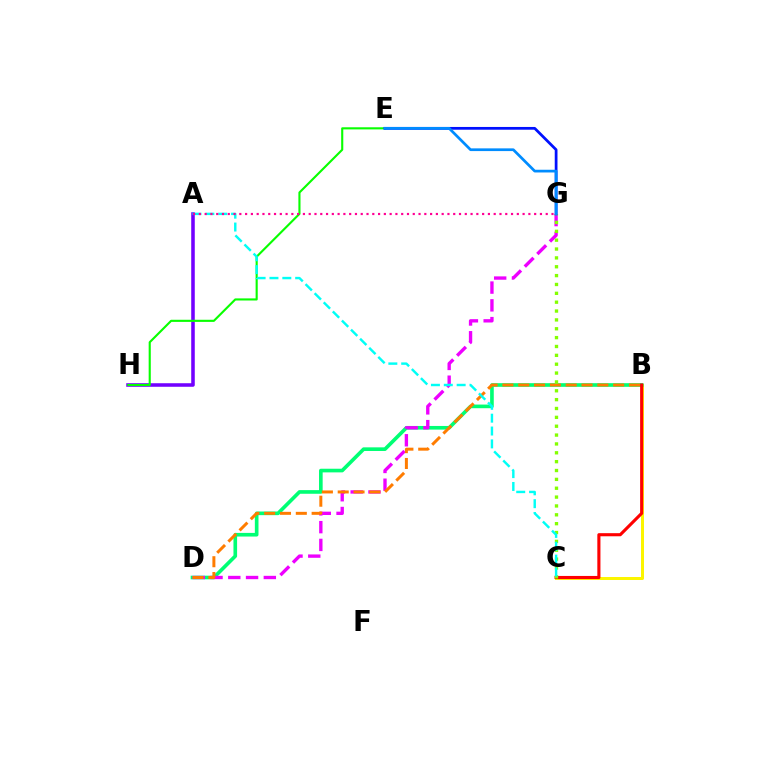{('A', 'H'): [{'color': '#7200ff', 'line_style': 'solid', 'thickness': 2.55}], ('B', 'C'): [{'color': '#fcf500', 'line_style': 'solid', 'thickness': 2.16}, {'color': '#ff0000', 'line_style': 'solid', 'thickness': 2.24}], ('B', 'D'): [{'color': '#00ff74', 'line_style': 'solid', 'thickness': 2.62}, {'color': '#ff7c00', 'line_style': 'dashed', 'thickness': 2.15}], ('E', 'H'): [{'color': '#08ff00', 'line_style': 'solid', 'thickness': 1.53}], ('D', 'G'): [{'color': '#ee00ff', 'line_style': 'dashed', 'thickness': 2.41}], ('E', 'G'): [{'color': '#0010ff', 'line_style': 'solid', 'thickness': 1.98}, {'color': '#008cff', 'line_style': 'solid', 'thickness': 1.96}], ('C', 'G'): [{'color': '#84ff00', 'line_style': 'dotted', 'thickness': 2.41}], ('A', 'C'): [{'color': '#00fff6', 'line_style': 'dashed', 'thickness': 1.75}], ('A', 'G'): [{'color': '#ff0094', 'line_style': 'dotted', 'thickness': 1.57}]}